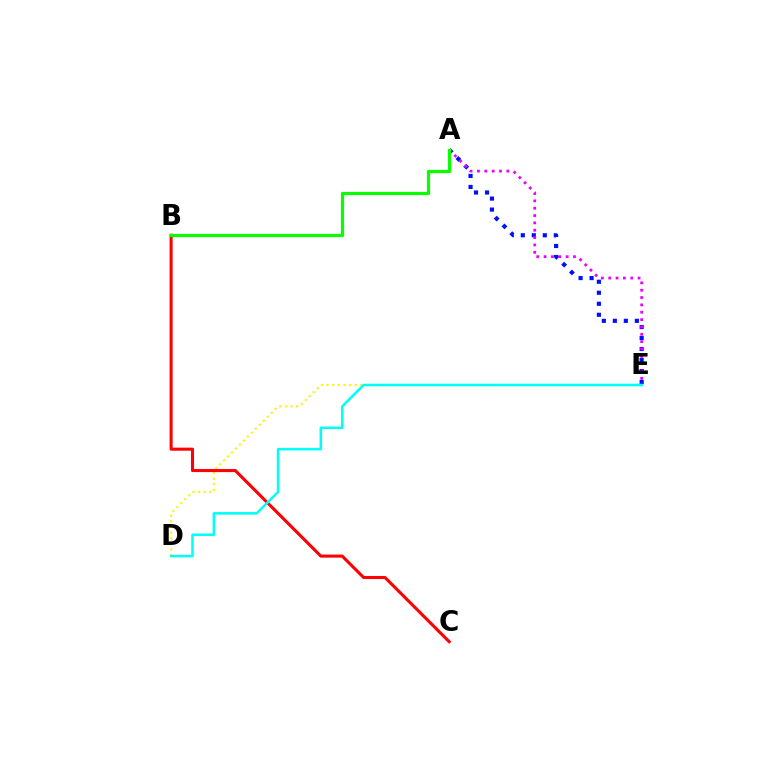{('A', 'E'): [{'color': '#0010ff', 'line_style': 'dotted', 'thickness': 2.99}, {'color': '#ee00ff', 'line_style': 'dotted', 'thickness': 2.0}], ('D', 'E'): [{'color': '#fcf500', 'line_style': 'dotted', 'thickness': 1.53}, {'color': '#00fff6', 'line_style': 'solid', 'thickness': 1.83}], ('B', 'C'): [{'color': '#ff0000', 'line_style': 'solid', 'thickness': 2.2}], ('A', 'B'): [{'color': '#08ff00', 'line_style': 'solid', 'thickness': 2.3}]}